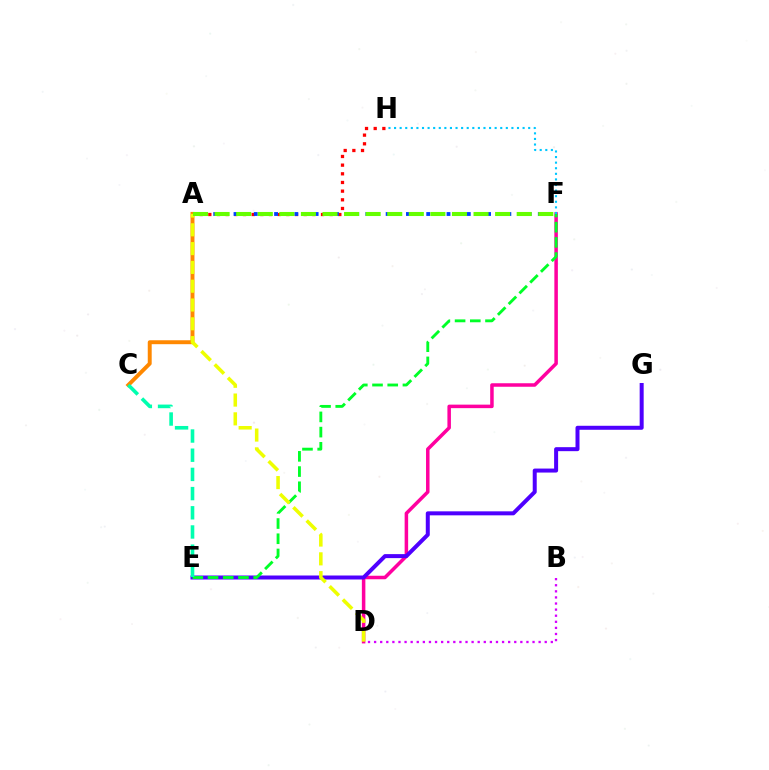{('A', 'C'): [{'color': '#ff8800', 'line_style': 'solid', 'thickness': 2.83}], ('D', 'F'): [{'color': '#ff00a0', 'line_style': 'solid', 'thickness': 2.53}], ('E', 'G'): [{'color': '#4f00ff', 'line_style': 'solid', 'thickness': 2.88}], ('A', 'H'): [{'color': '#ff0000', 'line_style': 'dotted', 'thickness': 2.35}], ('A', 'F'): [{'color': '#003fff', 'line_style': 'dotted', 'thickness': 2.76}, {'color': '#66ff00', 'line_style': 'dashed', 'thickness': 2.93}], ('E', 'F'): [{'color': '#00ff27', 'line_style': 'dashed', 'thickness': 2.07}], ('A', 'D'): [{'color': '#eeff00', 'line_style': 'dashed', 'thickness': 2.55}], ('B', 'D'): [{'color': '#d600ff', 'line_style': 'dotted', 'thickness': 1.66}], ('C', 'E'): [{'color': '#00ffaf', 'line_style': 'dashed', 'thickness': 2.61}], ('F', 'H'): [{'color': '#00c7ff', 'line_style': 'dotted', 'thickness': 1.52}]}